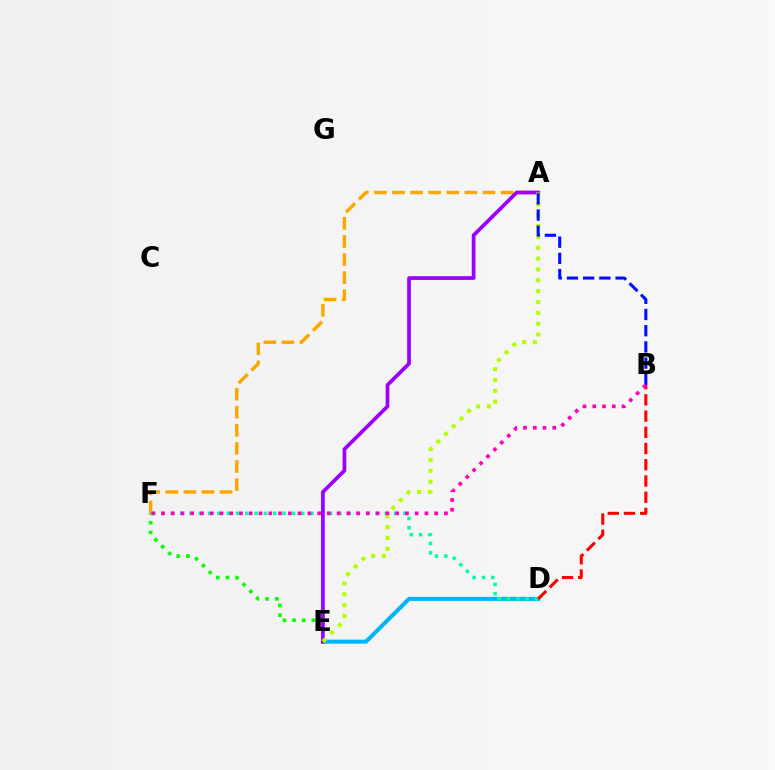{('D', 'E'): [{'color': '#00b5ff', 'line_style': 'solid', 'thickness': 2.9}], ('D', 'F'): [{'color': '#00ff9d', 'line_style': 'dotted', 'thickness': 2.53}], ('A', 'F'): [{'color': '#ffa500', 'line_style': 'dashed', 'thickness': 2.46}], ('E', 'F'): [{'color': '#08ff00', 'line_style': 'dotted', 'thickness': 2.63}], ('A', 'E'): [{'color': '#9b00ff', 'line_style': 'solid', 'thickness': 2.68}, {'color': '#b3ff00', 'line_style': 'dotted', 'thickness': 2.95}], ('A', 'B'): [{'color': '#0010ff', 'line_style': 'dashed', 'thickness': 2.2}], ('B', 'D'): [{'color': '#ff0000', 'line_style': 'dashed', 'thickness': 2.2}], ('B', 'F'): [{'color': '#ff00bd', 'line_style': 'dotted', 'thickness': 2.65}]}